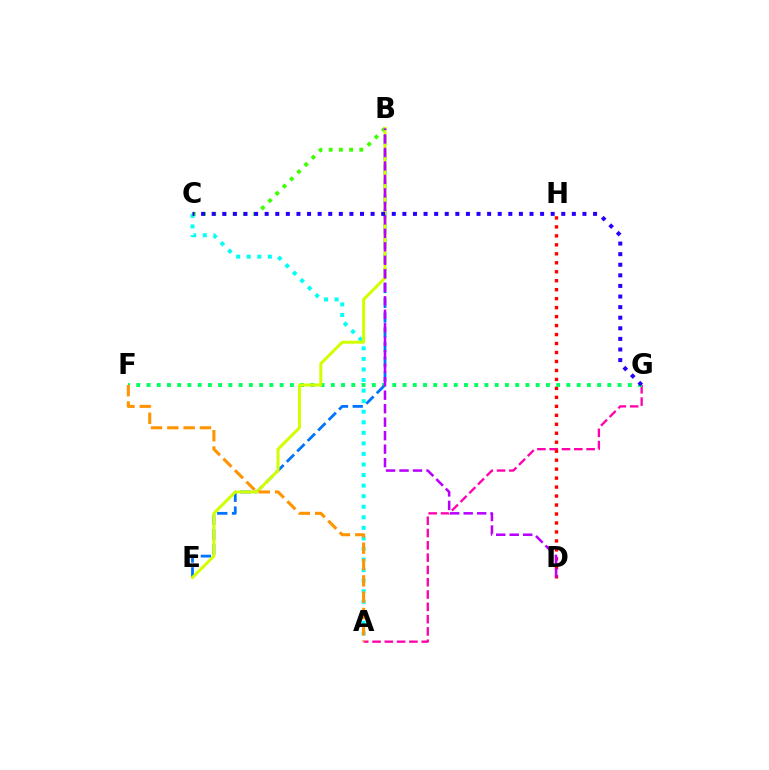{('A', 'G'): [{'color': '#ff00ac', 'line_style': 'dashed', 'thickness': 1.67}], ('B', 'C'): [{'color': '#3dff00', 'line_style': 'dotted', 'thickness': 2.77}], ('A', 'C'): [{'color': '#00fff6', 'line_style': 'dotted', 'thickness': 2.87}], ('D', 'H'): [{'color': '#ff0000', 'line_style': 'dotted', 'thickness': 2.44}], ('F', 'G'): [{'color': '#00ff5c', 'line_style': 'dotted', 'thickness': 2.78}], ('B', 'E'): [{'color': '#0074ff', 'line_style': 'dashed', 'thickness': 2.01}, {'color': '#d1ff00', 'line_style': 'solid', 'thickness': 2.17}], ('B', 'D'): [{'color': '#b900ff', 'line_style': 'dashed', 'thickness': 1.83}], ('C', 'G'): [{'color': '#2500ff', 'line_style': 'dotted', 'thickness': 2.88}], ('A', 'F'): [{'color': '#ff9400', 'line_style': 'dashed', 'thickness': 2.22}]}